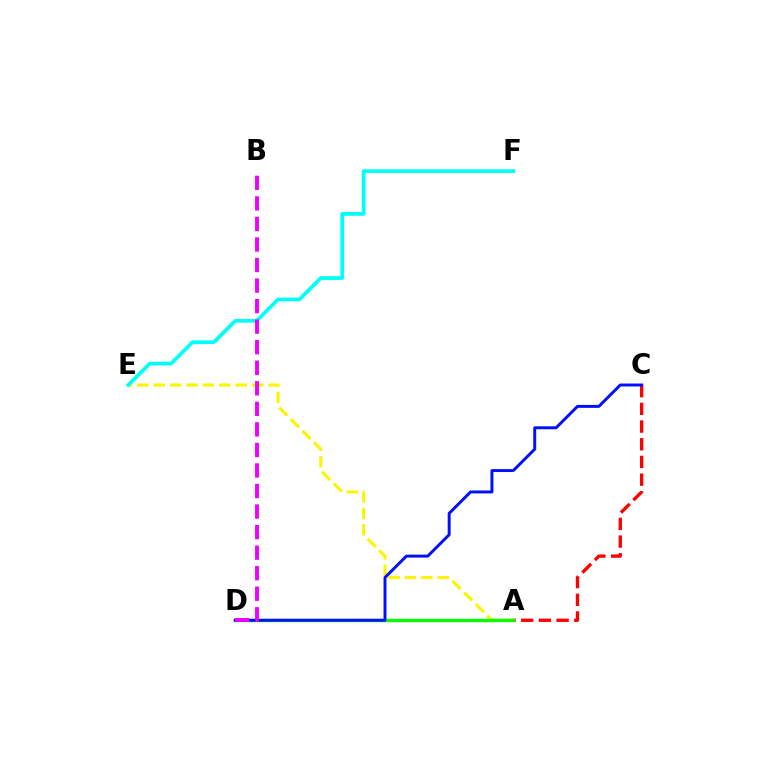{('A', 'C'): [{'color': '#ff0000', 'line_style': 'dashed', 'thickness': 2.4}], ('A', 'E'): [{'color': '#fcf500', 'line_style': 'dashed', 'thickness': 2.23}], ('A', 'D'): [{'color': '#08ff00', 'line_style': 'solid', 'thickness': 2.41}], ('E', 'F'): [{'color': '#00fff6', 'line_style': 'solid', 'thickness': 2.68}], ('C', 'D'): [{'color': '#0010ff', 'line_style': 'solid', 'thickness': 2.12}], ('B', 'D'): [{'color': '#ee00ff', 'line_style': 'dashed', 'thickness': 2.79}]}